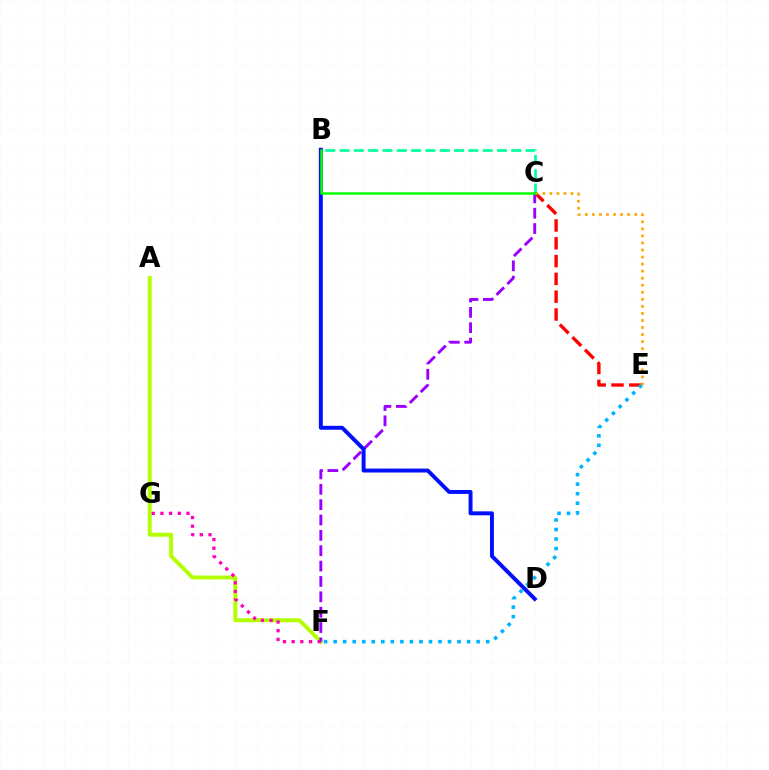{('A', 'F'): [{'color': '#b3ff00', 'line_style': 'solid', 'thickness': 2.84}], ('C', 'E'): [{'color': '#ff0000', 'line_style': 'dashed', 'thickness': 2.42}, {'color': '#ffa500', 'line_style': 'dotted', 'thickness': 1.92}], ('B', 'C'): [{'color': '#00ff9d', 'line_style': 'dashed', 'thickness': 1.94}, {'color': '#08ff00', 'line_style': 'solid', 'thickness': 1.8}], ('F', 'G'): [{'color': '#ff00bd', 'line_style': 'dotted', 'thickness': 2.36}], ('E', 'F'): [{'color': '#00b5ff', 'line_style': 'dotted', 'thickness': 2.59}], ('C', 'F'): [{'color': '#9b00ff', 'line_style': 'dashed', 'thickness': 2.09}], ('B', 'D'): [{'color': '#0010ff', 'line_style': 'solid', 'thickness': 2.84}]}